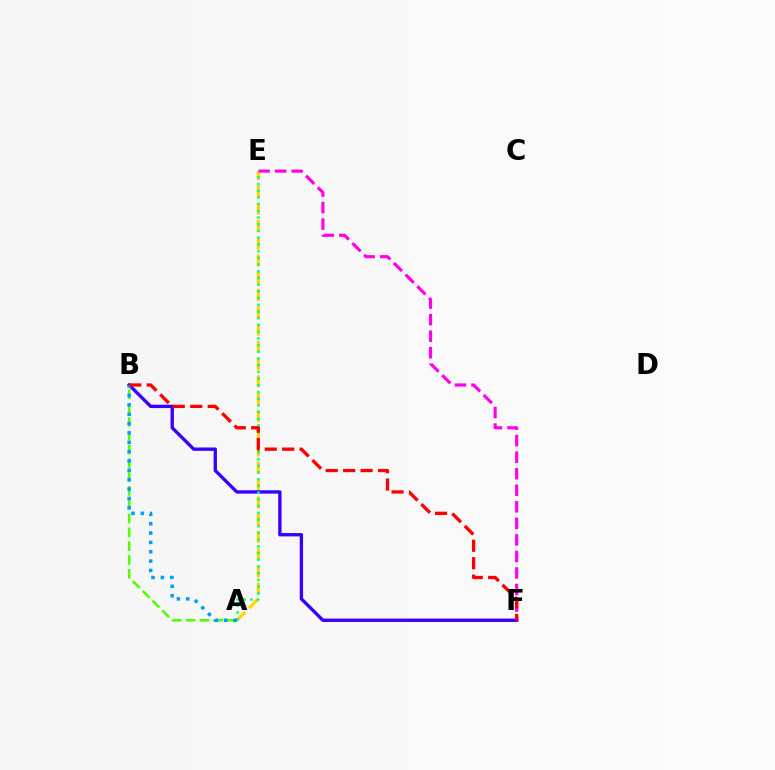{('A', 'E'): [{'color': '#ffd500', 'line_style': 'dashed', 'thickness': 2.35}, {'color': '#00ff86', 'line_style': 'dotted', 'thickness': 1.82}], ('E', 'F'): [{'color': '#ff00ed', 'line_style': 'dashed', 'thickness': 2.25}], ('A', 'B'): [{'color': '#4fff00', 'line_style': 'dashed', 'thickness': 1.88}, {'color': '#009eff', 'line_style': 'dotted', 'thickness': 2.54}], ('B', 'F'): [{'color': '#3700ff', 'line_style': 'solid', 'thickness': 2.41}, {'color': '#ff0000', 'line_style': 'dashed', 'thickness': 2.37}]}